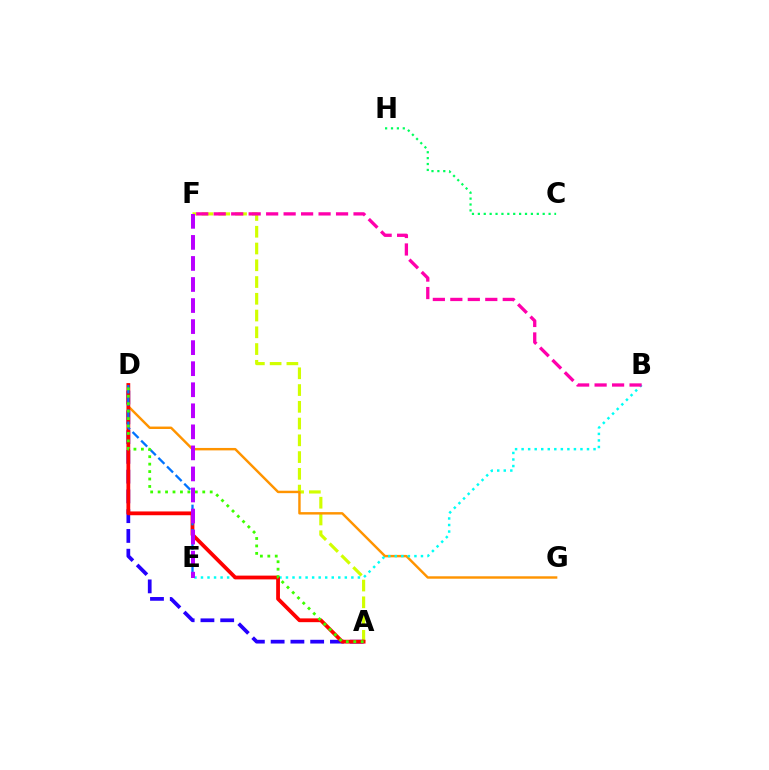{('A', 'F'): [{'color': '#d1ff00', 'line_style': 'dashed', 'thickness': 2.28}], ('A', 'D'): [{'color': '#2500ff', 'line_style': 'dashed', 'thickness': 2.69}, {'color': '#ff0000', 'line_style': 'solid', 'thickness': 2.72}, {'color': '#3dff00', 'line_style': 'dotted', 'thickness': 2.02}], ('D', 'G'): [{'color': '#ff9400', 'line_style': 'solid', 'thickness': 1.75}], ('B', 'E'): [{'color': '#00fff6', 'line_style': 'dotted', 'thickness': 1.78}], ('B', 'F'): [{'color': '#ff00ac', 'line_style': 'dashed', 'thickness': 2.37}], ('D', 'E'): [{'color': '#0074ff', 'line_style': 'dashed', 'thickness': 1.66}], ('C', 'H'): [{'color': '#00ff5c', 'line_style': 'dotted', 'thickness': 1.6}], ('E', 'F'): [{'color': '#b900ff', 'line_style': 'dashed', 'thickness': 2.86}]}